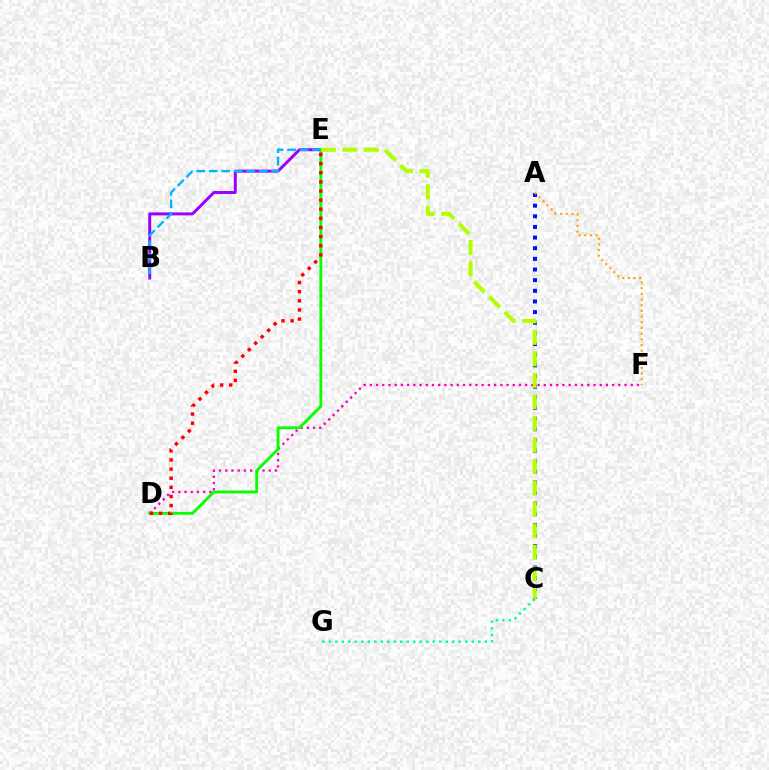{('D', 'F'): [{'color': '#ff00bd', 'line_style': 'dotted', 'thickness': 1.69}], ('B', 'E'): [{'color': '#9b00ff', 'line_style': 'solid', 'thickness': 2.14}, {'color': '#00b5ff', 'line_style': 'dashed', 'thickness': 1.69}], ('D', 'E'): [{'color': '#08ff00', 'line_style': 'solid', 'thickness': 2.04}, {'color': '#ff0000', 'line_style': 'dotted', 'thickness': 2.48}], ('A', 'C'): [{'color': '#0010ff', 'line_style': 'dotted', 'thickness': 2.89}], ('C', 'E'): [{'color': '#b3ff00', 'line_style': 'dashed', 'thickness': 2.92}], ('A', 'F'): [{'color': '#ffa500', 'line_style': 'dotted', 'thickness': 1.55}], ('C', 'G'): [{'color': '#00ff9d', 'line_style': 'dotted', 'thickness': 1.77}]}